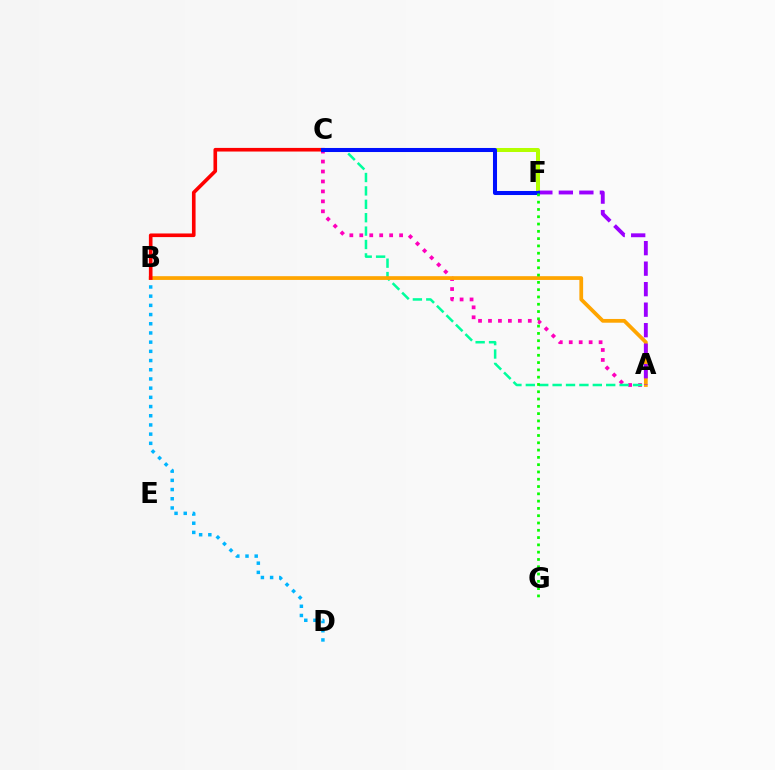{('C', 'F'): [{'color': '#b3ff00', 'line_style': 'solid', 'thickness': 2.88}, {'color': '#0010ff', 'line_style': 'solid', 'thickness': 2.92}], ('A', 'C'): [{'color': '#ff00bd', 'line_style': 'dotted', 'thickness': 2.7}, {'color': '#00ff9d', 'line_style': 'dashed', 'thickness': 1.82}], ('B', 'D'): [{'color': '#00b5ff', 'line_style': 'dotted', 'thickness': 2.5}], ('A', 'B'): [{'color': '#ffa500', 'line_style': 'solid', 'thickness': 2.7}], ('B', 'C'): [{'color': '#ff0000', 'line_style': 'solid', 'thickness': 2.61}], ('A', 'F'): [{'color': '#9b00ff', 'line_style': 'dashed', 'thickness': 2.79}], ('F', 'G'): [{'color': '#08ff00', 'line_style': 'dotted', 'thickness': 1.98}]}